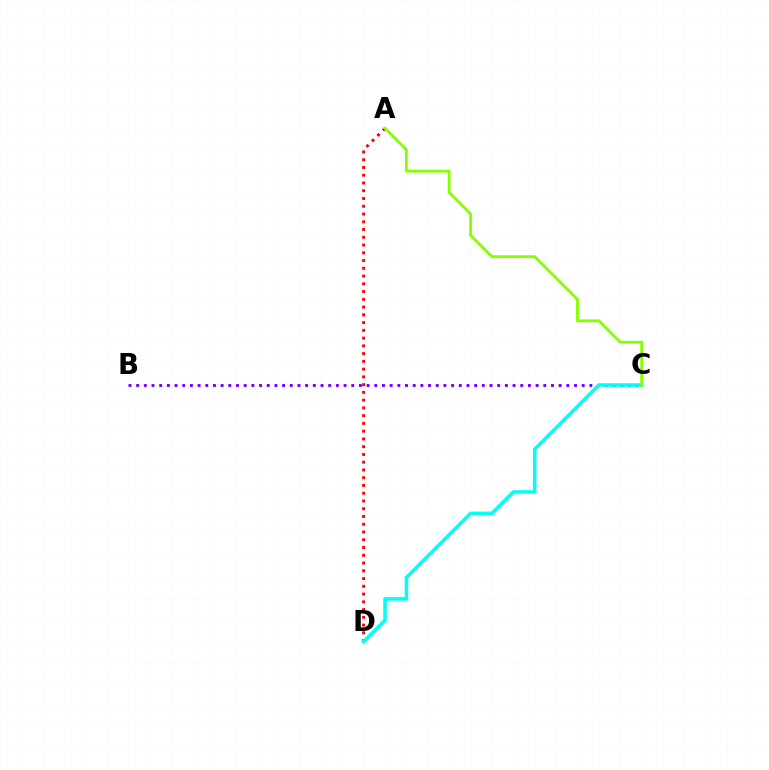{('A', 'D'): [{'color': '#ff0000', 'line_style': 'dotted', 'thickness': 2.11}], ('B', 'C'): [{'color': '#7200ff', 'line_style': 'dotted', 'thickness': 2.09}], ('C', 'D'): [{'color': '#00fff6', 'line_style': 'solid', 'thickness': 2.53}], ('A', 'C'): [{'color': '#84ff00', 'line_style': 'solid', 'thickness': 2.02}]}